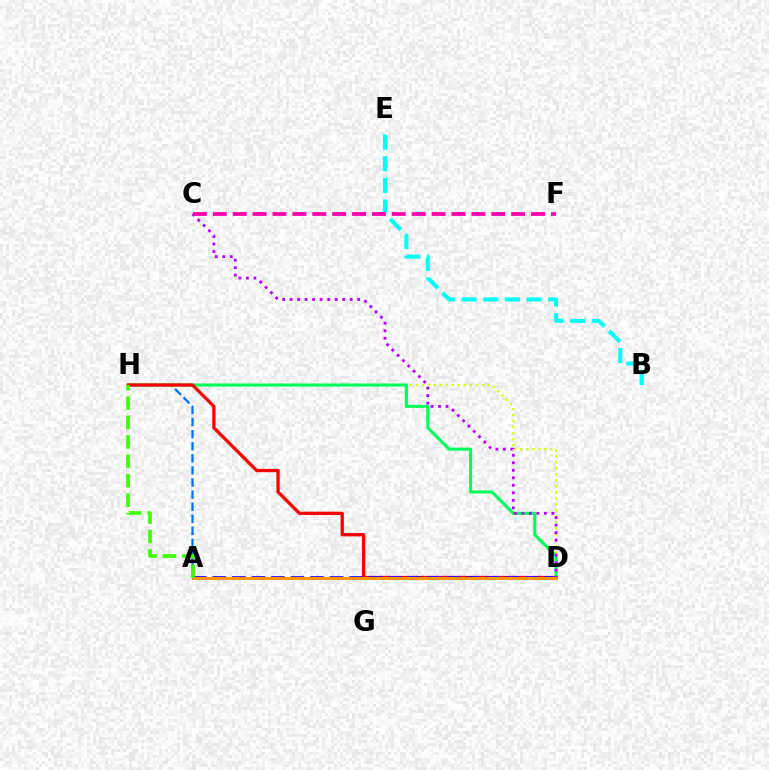{('B', 'E'): [{'color': '#00fff6', 'line_style': 'dashed', 'thickness': 2.94}], ('A', 'H'): [{'color': '#0074ff', 'line_style': 'dashed', 'thickness': 1.64}, {'color': '#3dff00', 'line_style': 'dashed', 'thickness': 2.64}], ('D', 'H'): [{'color': '#d1ff00', 'line_style': 'dotted', 'thickness': 1.63}, {'color': '#00ff5c', 'line_style': 'solid', 'thickness': 2.21}, {'color': '#ff0000', 'line_style': 'solid', 'thickness': 2.35}], ('A', 'D'): [{'color': '#2500ff', 'line_style': 'dashed', 'thickness': 2.65}, {'color': '#ff9400', 'line_style': 'solid', 'thickness': 2.13}], ('C', 'D'): [{'color': '#b900ff', 'line_style': 'dotted', 'thickness': 2.04}], ('C', 'F'): [{'color': '#ff00ac', 'line_style': 'dashed', 'thickness': 2.7}]}